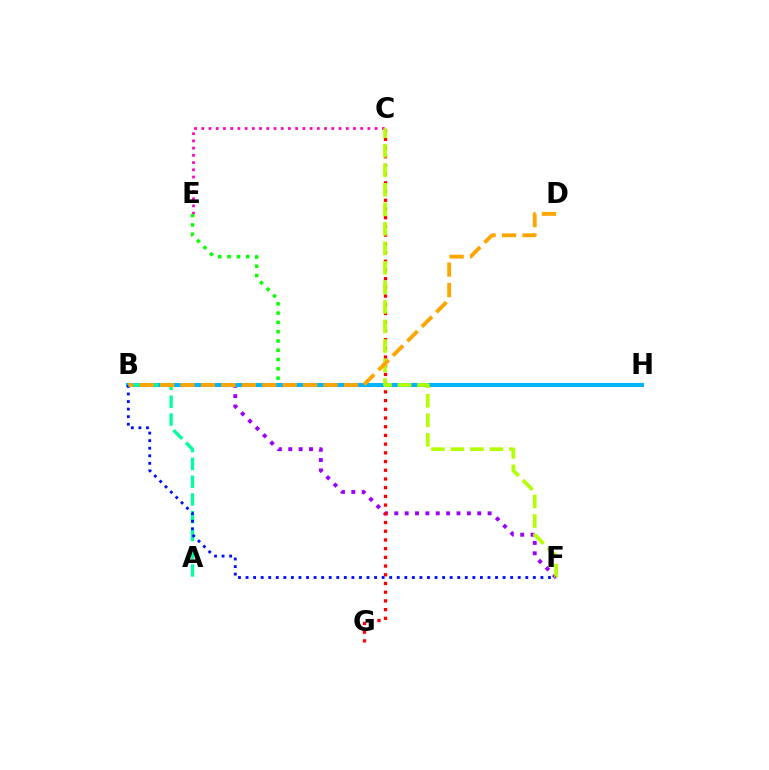{('C', 'E'): [{'color': '#ff00bd', 'line_style': 'dotted', 'thickness': 1.96}], ('B', 'F'): [{'color': '#9b00ff', 'line_style': 'dotted', 'thickness': 2.82}, {'color': '#0010ff', 'line_style': 'dotted', 'thickness': 2.05}], ('E', 'H'): [{'color': '#08ff00', 'line_style': 'dotted', 'thickness': 2.52}], ('C', 'G'): [{'color': '#ff0000', 'line_style': 'dotted', 'thickness': 2.37}], ('B', 'H'): [{'color': '#00b5ff', 'line_style': 'solid', 'thickness': 2.91}], ('C', 'F'): [{'color': '#b3ff00', 'line_style': 'dashed', 'thickness': 2.65}], ('A', 'B'): [{'color': '#00ff9d', 'line_style': 'dashed', 'thickness': 2.41}], ('B', 'D'): [{'color': '#ffa500', 'line_style': 'dashed', 'thickness': 2.78}]}